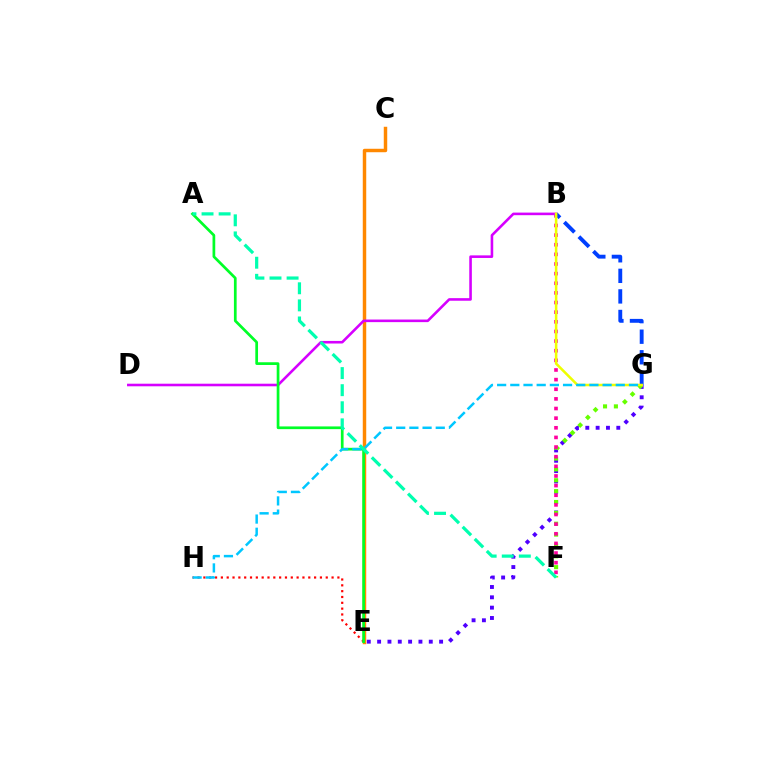{('E', 'G'): [{'color': '#4f00ff', 'line_style': 'dotted', 'thickness': 2.81}], ('F', 'G'): [{'color': '#66ff00', 'line_style': 'dotted', 'thickness': 2.95}], ('C', 'E'): [{'color': '#ff8800', 'line_style': 'solid', 'thickness': 2.49}], ('B', 'F'): [{'color': '#ff00a0', 'line_style': 'dotted', 'thickness': 2.62}], ('B', 'D'): [{'color': '#d600ff', 'line_style': 'solid', 'thickness': 1.86}], ('B', 'G'): [{'color': '#003fff', 'line_style': 'dashed', 'thickness': 2.79}, {'color': '#eeff00', 'line_style': 'solid', 'thickness': 1.83}], ('E', 'H'): [{'color': '#ff0000', 'line_style': 'dotted', 'thickness': 1.58}], ('A', 'E'): [{'color': '#00ff27', 'line_style': 'solid', 'thickness': 1.96}], ('G', 'H'): [{'color': '#00c7ff', 'line_style': 'dashed', 'thickness': 1.79}], ('A', 'F'): [{'color': '#00ffaf', 'line_style': 'dashed', 'thickness': 2.32}]}